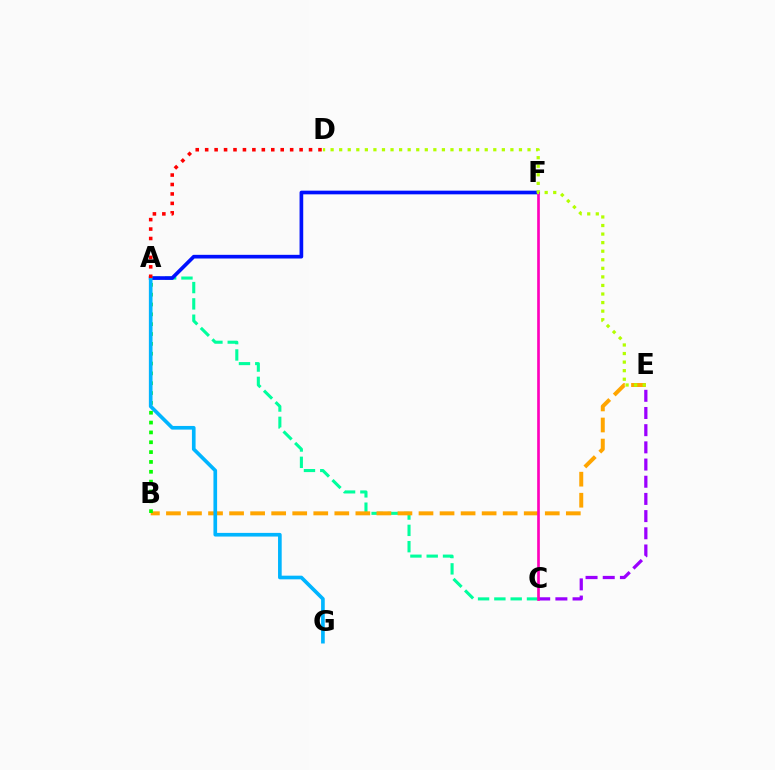{('A', 'C'): [{'color': '#00ff9d', 'line_style': 'dashed', 'thickness': 2.22}], ('C', 'E'): [{'color': '#9b00ff', 'line_style': 'dashed', 'thickness': 2.33}], ('B', 'E'): [{'color': '#ffa500', 'line_style': 'dashed', 'thickness': 2.86}], ('A', 'F'): [{'color': '#0010ff', 'line_style': 'solid', 'thickness': 2.64}], ('C', 'F'): [{'color': '#ff00bd', 'line_style': 'solid', 'thickness': 1.92}], ('D', 'E'): [{'color': '#b3ff00', 'line_style': 'dotted', 'thickness': 2.33}], ('A', 'B'): [{'color': '#08ff00', 'line_style': 'dotted', 'thickness': 2.67}], ('A', 'G'): [{'color': '#00b5ff', 'line_style': 'solid', 'thickness': 2.63}], ('A', 'D'): [{'color': '#ff0000', 'line_style': 'dotted', 'thickness': 2.57}]}